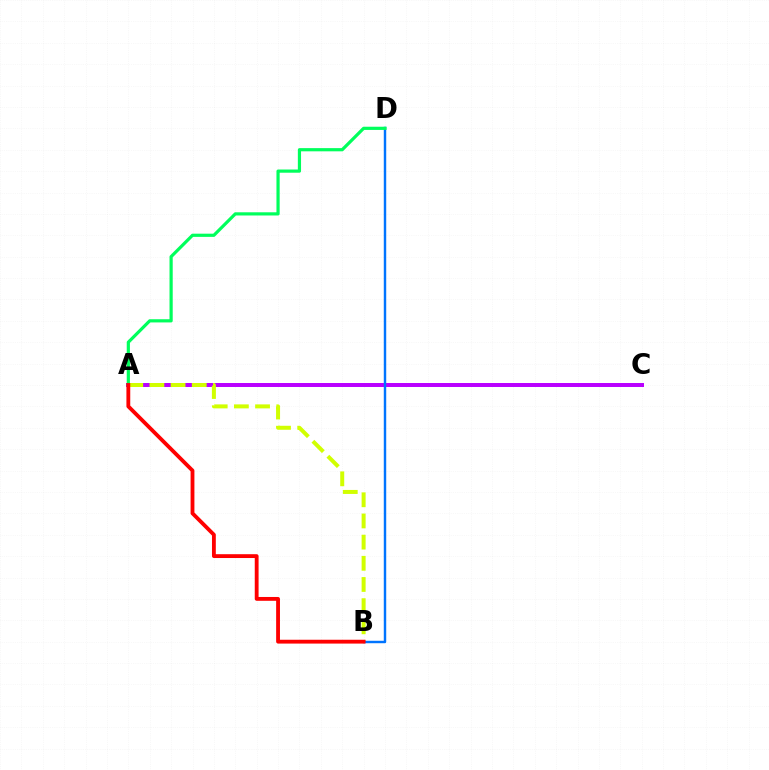{('A', 'C'): [{'color': '#b900ff', 'line_style': 'solid', 'thickness': 2.86}], ('A', 'B'): [{'color': '#d1ff00', 'line_style': 'dashed', 'thickness': 2.88}, {'color': '#ff0000', 'line_style': 'solid', 'thickness': 2.76}], ('B', 'D'): [{'color': '#0074ff', 'line_style': 'solid', 'thickness': 1.75}], ('A', 'D'): [{'color': '#00ff5c', 'line_style': 'solid', 'thickness': 2.3}]}